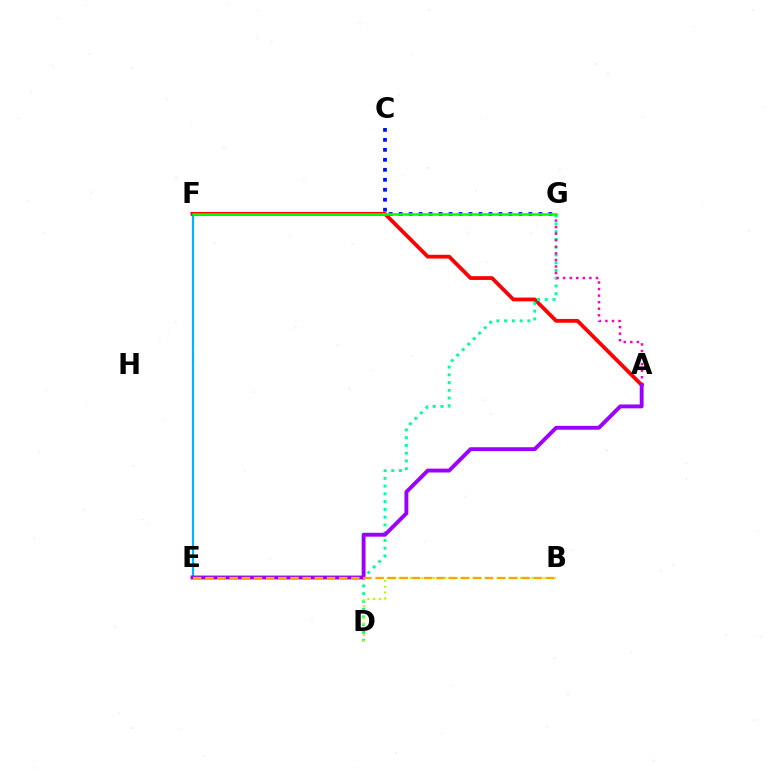{('C', 'G'): [{'color': '#0010ff', 'line_style': 'dotted', 'thickness': 2.71}], ('E', 'F'): [{'color': '#00b5ff', 'line_style': 'solid', 'thickness': 1.58}], ('A', 'F'): [{'color': '#ff0000', 'line_style': 'solid', 'thickness': 2.72}], ('D', 'G'): [{'color': '#00ff9d', 'line_style': 'dotted', 'thickness': 2.11}], ('B', 'D'): [{'color': '#b3ff00', 'line_style': 'dotted', 'thickness': 1.57}], ('A', 'G'): [{'color': '#ff00bd', 'line_style': 'dotted', 'thickness': 1.78}], ('A', 'E'): [{'color': '#9b00ff', 'line_style': 'solid', 'thickness': 2.79}], ('F', 'G'): [{'color': '#08ff00', 'line_style': 'solid', 'thickness': 1.85}], ('B', 'E'): [{'color': '#ffa500', 'line_style': 'dashed', 'thickness': 1.65}]}